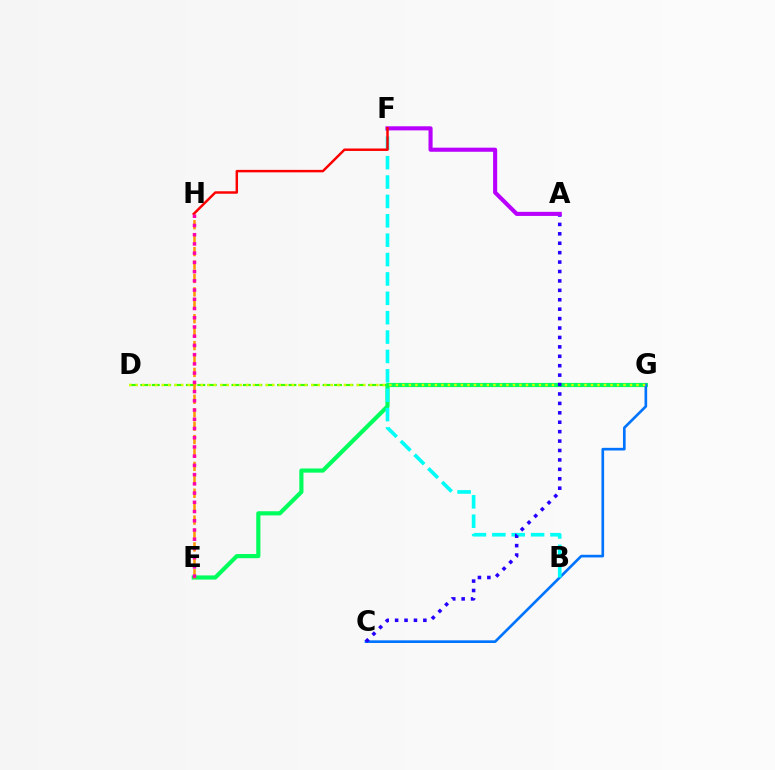{('D', 'G'): [{'color': '#3dff00', 'line_style': 'dashed', 'thickness': 1.55}, {'color': '#d1ff00', 'line_style': 'dotted', 'thickness': 1.77}], ('E', 'G'): [{'color': '#00ff5c', 'line_style': 'solid', 'thickness': 2.99}], ('C', 'G'): [{'color': '#0074ff', 'line_style': 'solid', 'thickness': 1.92}], ('B', 'F'): [{'color': '#00fff6', 'line_style': 'dashed', 'thickness': 2.63}], ('A', 'C'): [{'color': '#2500ff', 'line_style': 'dotted', 'thickness': 2.56}], ('E', 'H'): [{'color': '#ff9400', 'line_style': 'dashed', 'thickness': 1.82}, {'color': '#ff00ac', 'line_style': 'dotted', 'thickness': 2.51}], ('A', 'F'): [{'color': '#b900ff', 'line_style': 'solid', 'thickness': 2.95}], ('F', 'H'): [{'color': '#ff0000', 'line_style': 'solid', 'thickness': 1.77}]}